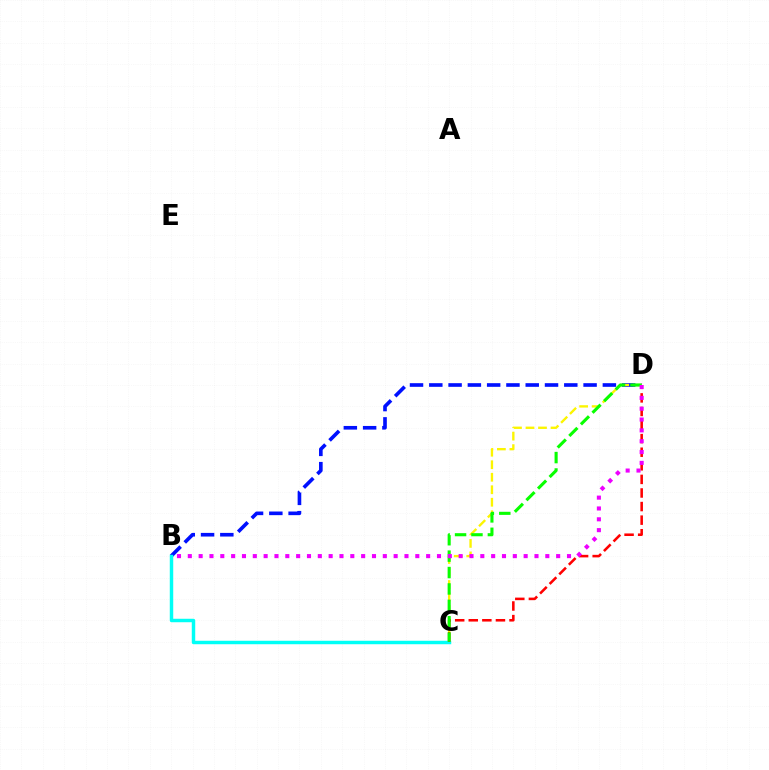{('B', 'D'): [{'color': '#0010ff', 'line_style': 'dashed', 'thickness': 2.62}, {'color': '#ee00ff', 'line_style': 'dotted', 'thickness': 2.94}], ('C', 'D'): [{'color': '#fcf500', 'line_style': 'dashed', 'thickness': 1.7}, {'color': '#ff0000', 'line_style': 'dashed', 'thickness': 1.85}, {'color': '#08ff00', 'line_style': 'dashed', 'thickness': 2.23}], ('B', 'C'): [{'color': '#00fff6', 'line_style': 'solid', 'thickness': 2.49}]}